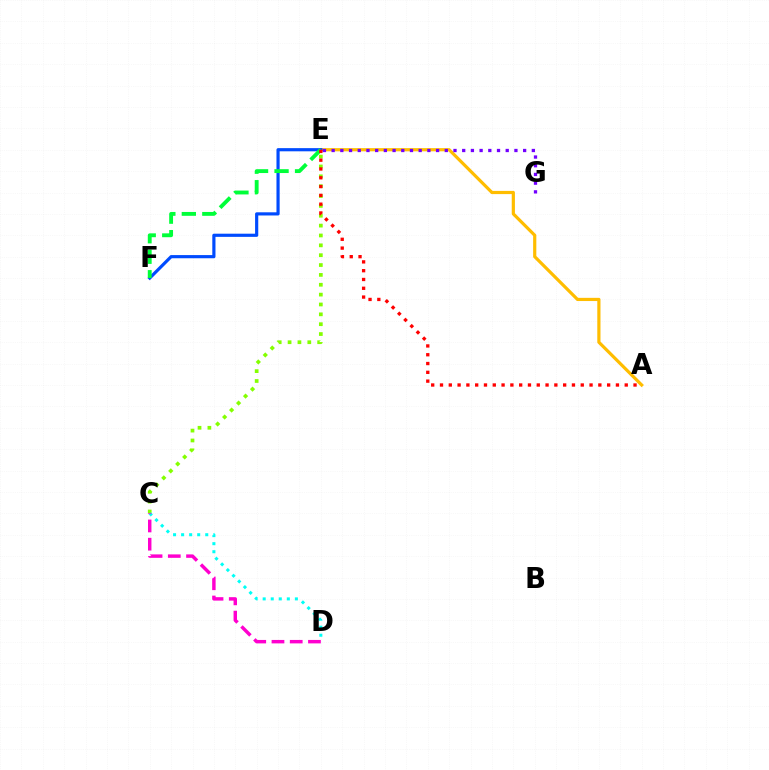{('A', 'E'): [{'color': '#ffbd00', 'line_style': 'solid', 'thickness': 2.3}, {'color': '#ff0000', 'line_style': 'dotted', 'thickness': 2.39}], ('C', 'E'): [{'color': '#84ff00', 'line_style': 'dotted', 'thickness': 2.68}], ('E', 'F'): [{'color': '#004bff', 'line_style': 'solid', 'thickness': 2.28}, {'color': '#00ff39', 'line_style': 'dashed', 'thickness': 2.78}], ('C', 'D'): [{'color': '#00fff6', 'line_style': 'dotted', 'thickness': 2.19}, {'color': '#ff00cf', 'line_style': 'dashed', 'thickness': 2.48}], ('E', 'G'): [{'color': '#7200ff', 'line_style': 'dotted', 'thickness': 2.36}]}